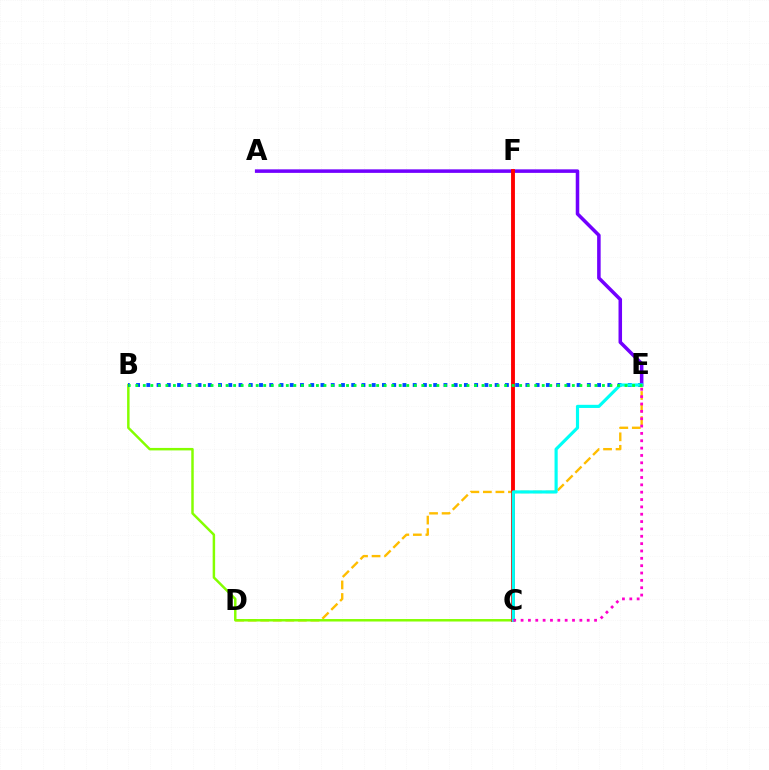{('A', 'E'): [{'color': '#7200ff', 'line_style': 'solid', 'thickness': 2.54}], ('D', 'E'): [{'color': '#ffbd00', 'line_style': 'dashed', 'thickness': 1.7}], ('B', 'C'): [{'color': '#84ff00', 'line_style': 'solid', 'thickness': 1.78}], ('C', 'F'): [{'color': '#ff0000', 'line_style': 'solid', 'thickness': 2.78}], ('B', 'E'): [{'color': '#004bff', 'line_style': 'dotted', 'thickness': 2.78}, {'color': '#00ff39', 'line_style': 'dotted', 'thickness': 2.05}], ('C', 'E'): [{'color': '#00fff6', 'line_style': 'solid', 'thickness': 2.27}, {'color': '#ff00cf', 'line_style': 'dotted', 'thickness': 2.0}]}